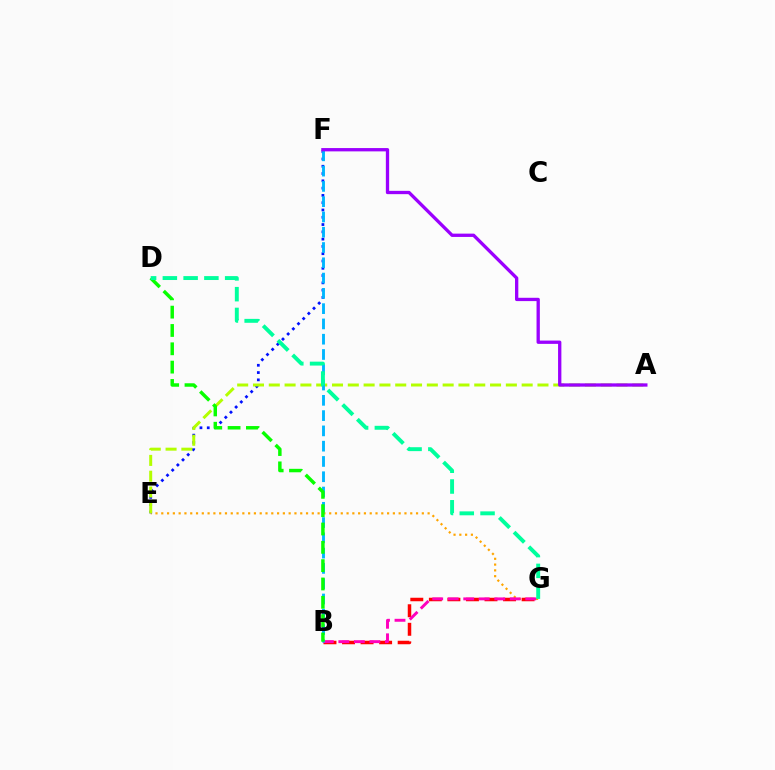{('E', 'G'): [{'color': '#ffa500', 'line_style': 'dotted', 'thickness': 1.57}], ('B', 'G'): [{'color': '#ff0000', 'line_style': 'dashed', 'thickness': 2.52}, {'color': '#ff00bd', 'line_style': 'dashed', 'thickness': 2.11}], ('E', 'F'): [{'color': '#0010ff', 'line_style': 'dotted', 'thickness': 1.98}], ('A', 'E'): [{'color': '#b3ff00', 'line_style': 'dashed', 'thickness': 2.15}], ('B', 'F'): [{'color': '#00b5ff', 'line_style': 'dashed', 'thickness': 2.08}], ('A', 'F'): [{'color': '#9b00ff', 'line_style': 'solid', 'thickness': 2.38}], ('B', 'D'): [{'color': '#08ff00', 'line_style': 'dashed', 'thickness': 2.49}], ('D', 'G'): [{'color': '#00ff9d', 'line_style': 'dashed', 'thickness': 2.82}]}